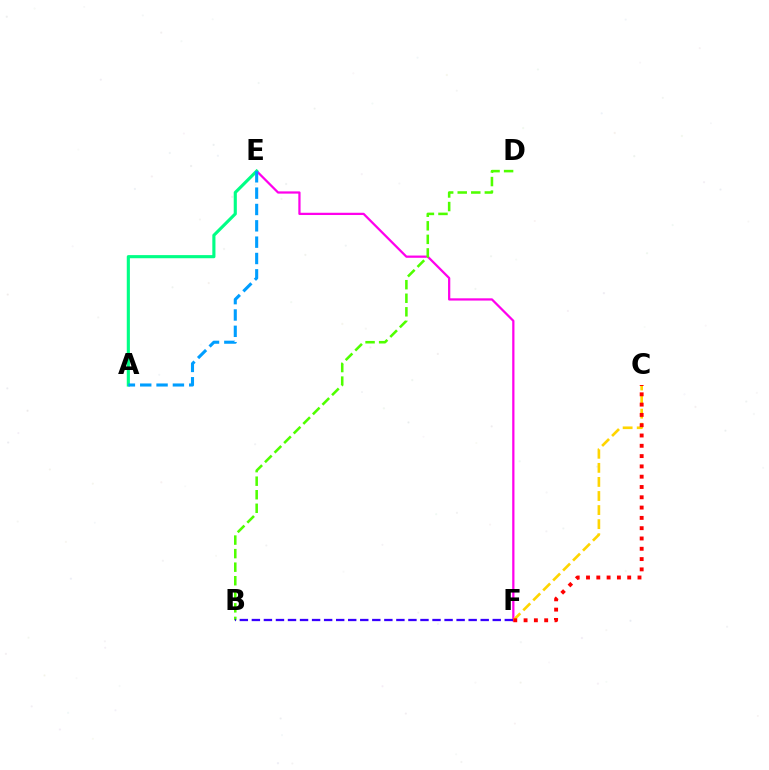{('E', 'F'): [{'color': '#ff00ed', 'line_style': 'solid', 'thickness': 1.62}], ('A', 'E'): [{'color': '#00ff86', 'line_style': 'solid', 'thickness': 2.25}, {'color': '#009eff', 'line_style': 'dashed', 'thickness': 2.22}], ('B', 'D'): [{'color': '#4fff00', 'line_style': 'dashed', 'thickness': 1.84}], ('C', 'F'): [{'color': '#ffd500', 'line_style': 'dashed', 'thickness': 1.91}, {'color': '#ff0000', 'line_style': 'dotted', 'thickness': 2.8}], ('B', 'F'): [{'color': '#3700ff', 'line_style': 'dashed', 'thickness': 1.64}]}